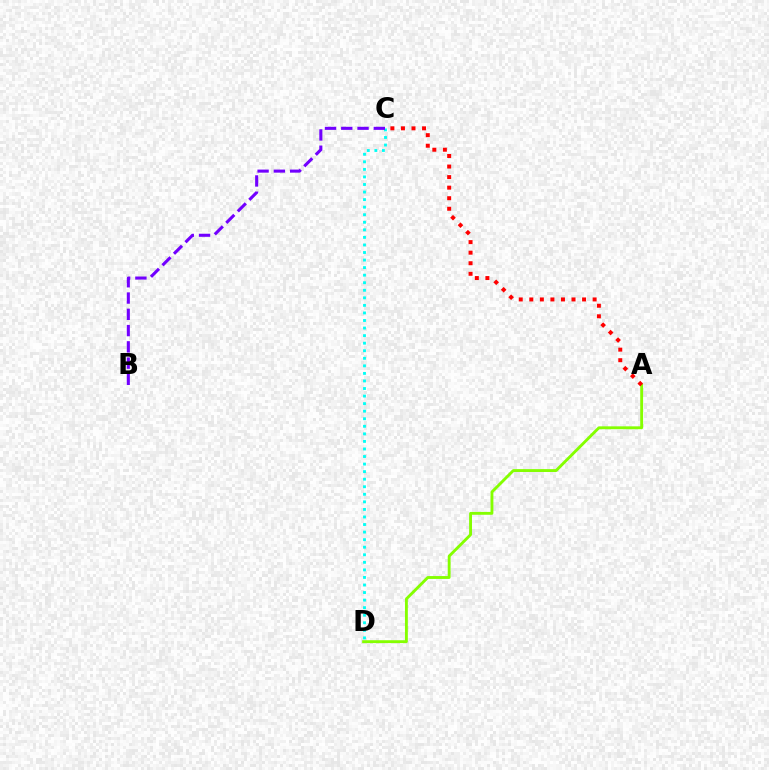{('C', 'D'): [{'color': '#00fff6', 'line_style': 'dotted', 'thickness': 2.05}], ('A', 'D'): [{'color': '#84ff00', 'line_style': 'solid', 'thickness': 2.07}], ('B', 'C'): [{'color': '#7200ff', 'line_style': 'dashed', 'thickness': 2.21}], ('A', 'C'): [{'color': '#ff0000', 'line_style': 'dotted', 'thickness': 2.87}]}